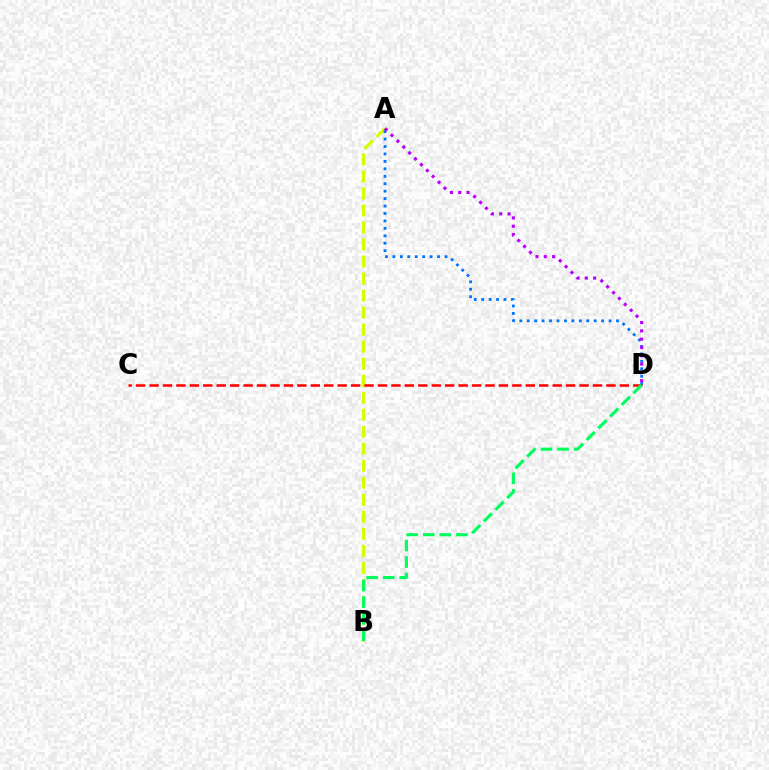{('A', 'B'): [{'color': '#d1ff00', 'line_style': 'dashed', 'thickness': 2.31}], ('A', 'D'): [{'color': '#0074ff', 'line_style': 'dotted', 'thickness': 2.02}, {'color': '#b900ff', 'line_style': 'dotted', 'thickness': 2.26}], ('C', 'D'): [{'color': '#ff0000', 'line_style': 'dashed', 'thickness': 1.83}], ('B', 'D'): [{'color': '#00ff5c', 'line_style': 'dashed', 'thickness': 2.25}]}